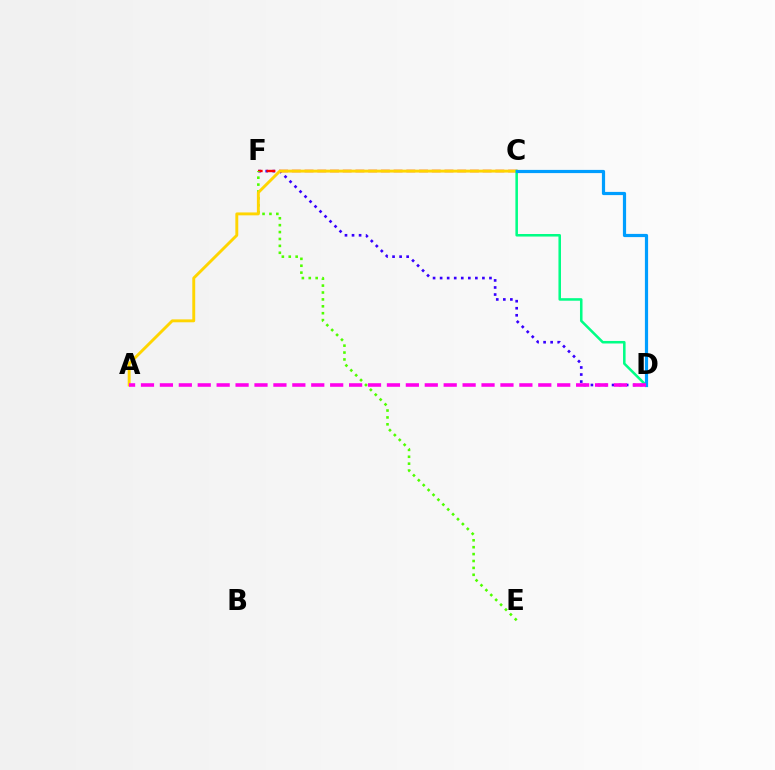{('D', 'F'): [{'color': '#3700ff', 'line_style': 'dotted', 'thickness': 1.92}], ('C', 'F'): [{'color': '#ff0000', 'line_style': 'dashed', 'thickness': 1.73}], ('E', 'F'): [{'color': '#4fff00', 'line_style': 'dotted', 'thickness': 1.87}], ('A', 'C'): [{'color': '#ffd500', 'line_style': 'solid', 'thickness': 2.09}], ('C', 'D'): [{'color': '#00ff86', 'line_style': 'solid', 'thickness': 1.83}, {'color': '#009eff', 'line_style': 'solid', 'thickness': 2.3}], ('A', 'D'): [{'color': '#ff00ed', 'line_style': 'dashed', 'thickness': 2.57}]}